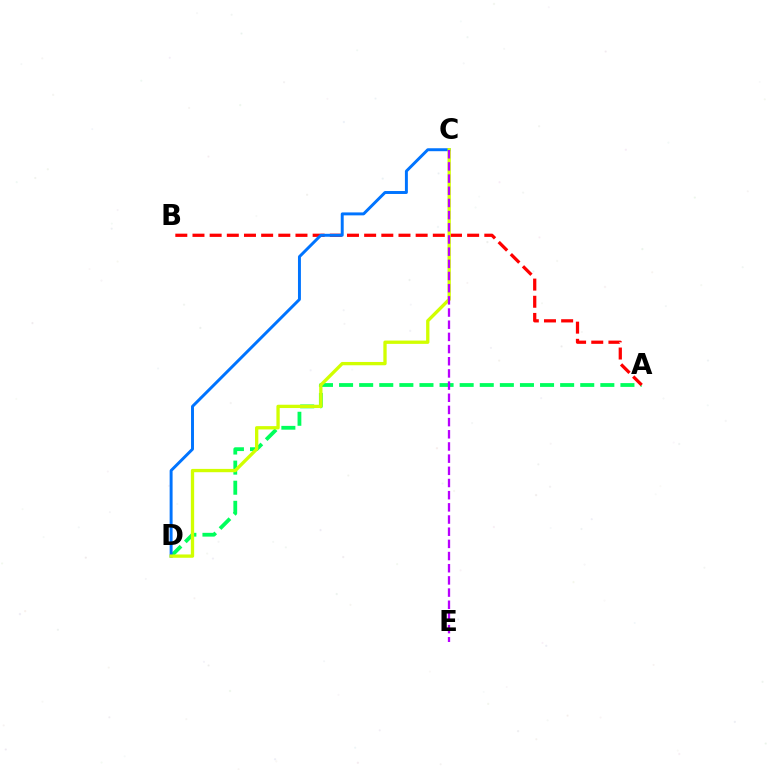{('A', 'D'): [{'color': '#00ff5c', 'line_style': 'dashed', 'thickness': 2.73}], ('A', 'B'): [{'color': '#ff0000', 'line_style': 'dashed', 'thickness': 2.33}], ('C', 'D'): [{'color': '#0074ff', 'line_style': 'solid', 'thickness': 2.12}, {'color': '#d1ff00', 'line_style': 'solid', 'thickness': 2.38}], ('C', 'E'): [{'color': '#b900ff', 'line_style': 'dashed', 'thickness': 1.65}]}